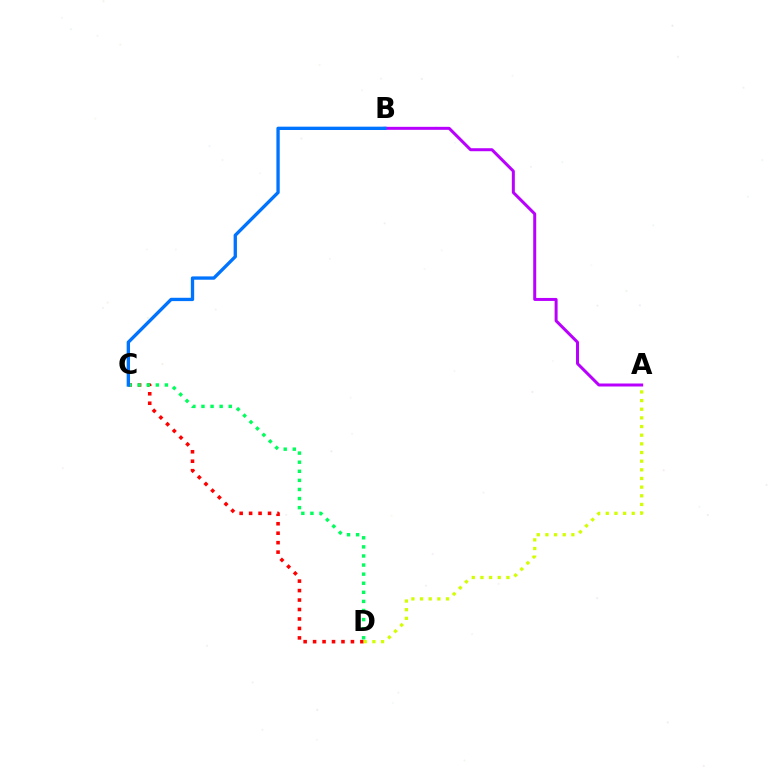{('C', 'D'): [{'color': '#ff0000', 'line_style': 'dotted', 'thickness': 2.57}, {'color': '#00ff5c', 'line_style': 'dotted', 'thickness': 2.47}], ('A', 'D'): [{'color': '#d1ff00', 'line_style': 'dotted', 'thickness': 2.35}], ('A', 'B'): [{'color': '#b900ff', 'line_style': 'solid', 'thickness': 2.16}], ('B', 'C'): [{'color': '#0074ff', 'line_style': 'solid', 'thickness': 2.39}]}